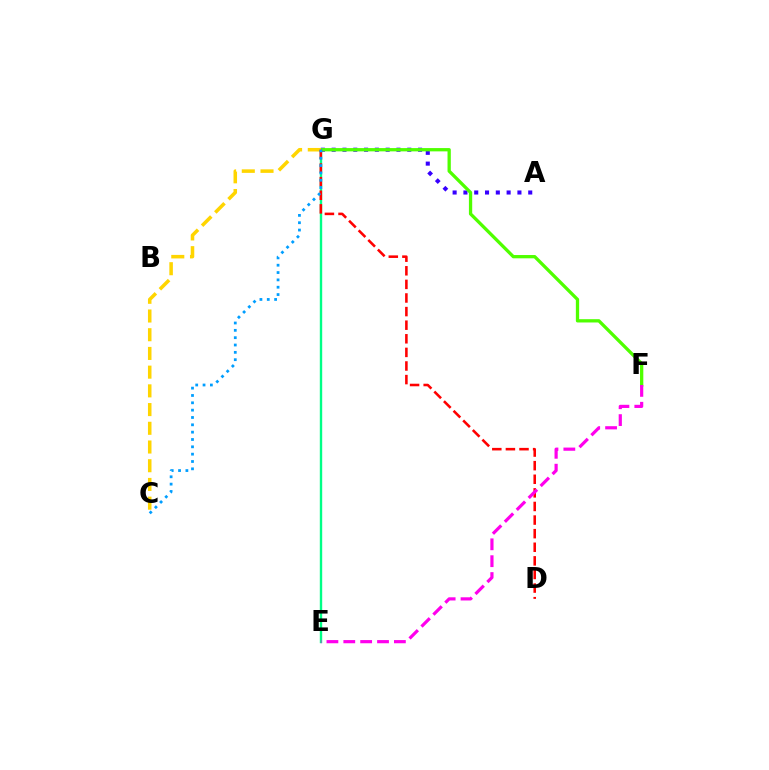{('A', 'G'): [{'color': '#3700ff', 'line_style': 'dotted', 'thickness': 2.93}], ('F', 'G'): [{'color': '#4fff00', 'line_style': 'solid', 'thickness': 2.37}], ('E', 'G'): [{'color': '#00ff86', 'line_style': 'solid', 'thickness': 1.72}], ('C', 'G'): [{'color': '#ffd500', 'line_style': 'dashed', 'thickness': 2.54}, {'color': '#009eff', 'line_style': 'dotted', 'thickness': 1.99}], ('D', 'G'): [{'color': '#ff0000', 'line_style': 'dashed', 'thickness': 1.85}], ('E', 'F'): [{'color': '#ff00ed', 'line_style': 'dashed', 'thickness': 2.29}]}